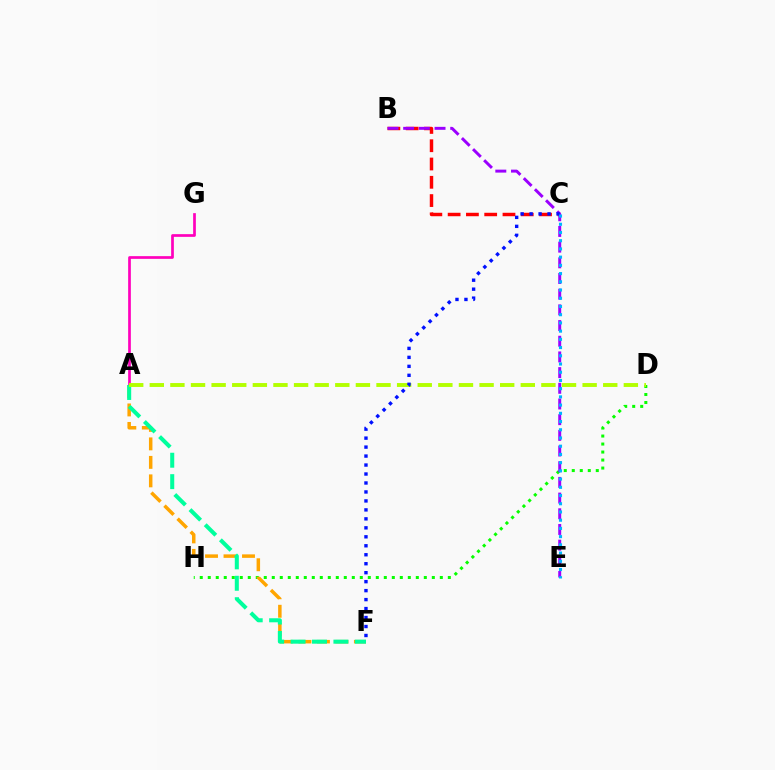{('D', 'H'): [{'color': '#08ff00', 'line_style': 'dotted', 'thickness': 2.17}], ('A', 'F'): [{'color': '#ffa500', 'line_style': 'dashed', 'thickness': 2.51}, {'color': '#00ff9d', 'line_style': 'dashed', 'thickness': 2.91}], ('A', 'G'): [{'color': '#ff00bd', 'line_style': 'solid', 'thickness': 1.94}], ('A', 'D'): [{'color': '#b3ff00', 'line_style': 'dashed', 'thickness': 2.8}], ('B', 'C'): [{'color': '#ff0000', 'line_style': 'dashed', 'thickness': 2.48}], ('B', 'E'): [{'color': '#9b00ff', 'line_style': 'dashed', 'thickness': 2.13}], ('C', 'F'): [{'color': '#0010ff', 'line_style': 'dotted', 'thickness': 2.44}], ('C', 'E'): [{'color': '#00b5ff', 'line_style': 'dotted', 'thickness': 2.23}]}